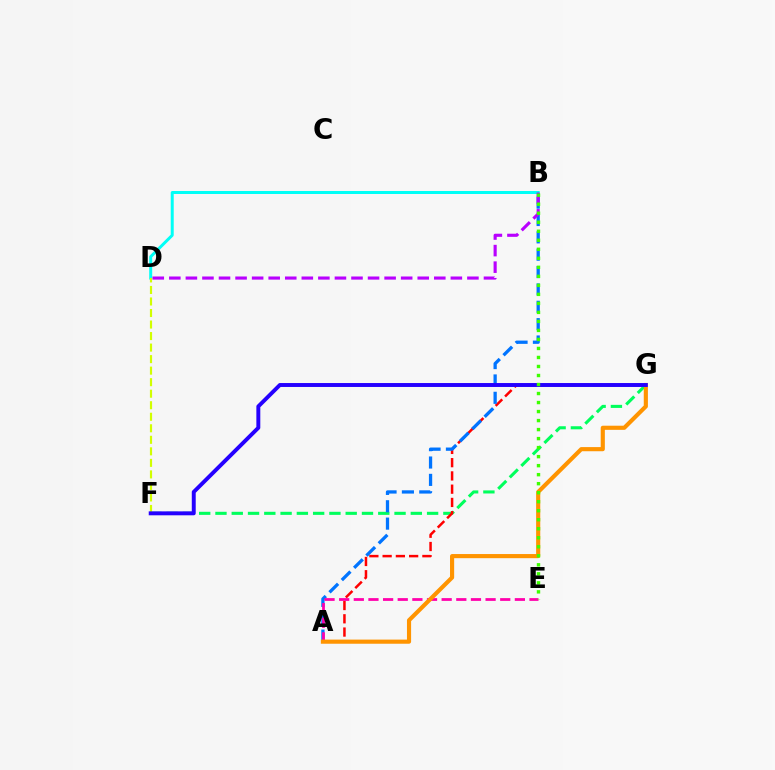{('F', 'G'): [{'color': '#00ff5c', 'line_style': 'dashed', 'thickness': 2.21}, {'color': '#2500ff', 'line_style': 'solid', 'thickness': 2.83}], ('B', 'D'): [{'color': '#00fff6', 'line_style': 'solid', 'thickness': 2.15}, {'color': '#b900ff', 'line_style': 'dashed', 'thickness': 2.25}], ('A', 'G'): [{'color': '#ff0000', 'line_style': 'dashed', 'thickness': 1.8}, {'color': '#ff9400', 'line_style': 'solid', 'thickness': 2.98}], ('A', 'B'): [{'color': '#0074ff', 'line_style': 'dashed', 'thickness': 2.36}], ('D', 'F'): [{'color': '#d1ff00', 'line_style': 'dashed', 'thickness': 1.57}], ('A', 'E'): [{'color': '#ff00ac', 'line_style': 'dashed', 'thickness': 1.99}], ('B', 'E'): [{'color': '#3dff00', 'line_style': 'dotted', 'thickness': 2.45}]}